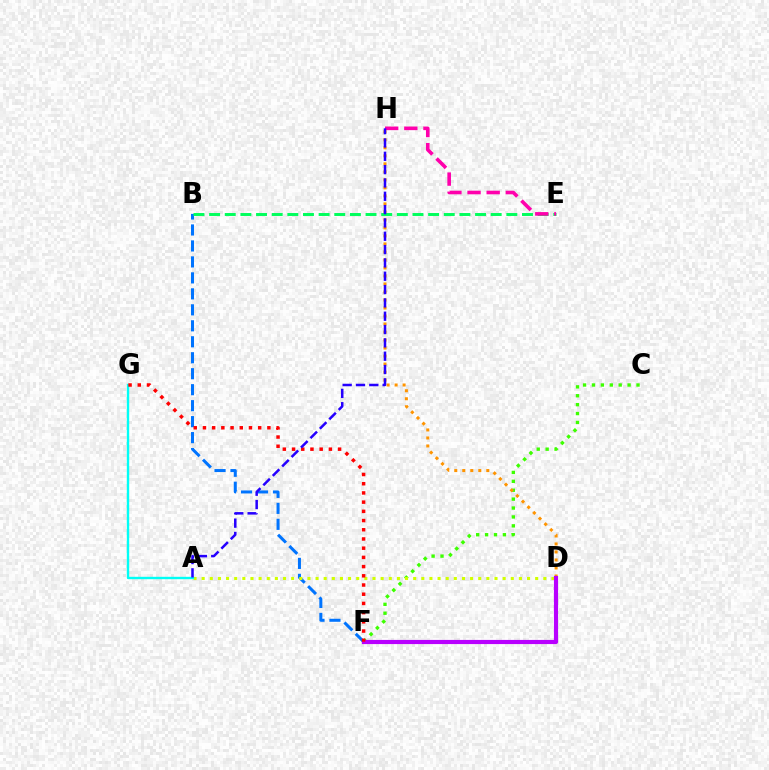{('C', 'F'): [{'color': '#3dff00', 'line_style': 'dotted', 'thickness': 2.42}], ('D', 'H'): [{'color': '#ff9400', 'line_style': 'dotted', 'thickness': 2.18}], ('B', 'F'): [{'color': '#0074ff', 'line_style': 'dashed', 'thickness': 2.17}], ('B', 'E'): [{'color': '#00ff5c', 'line_style': 'dashed', 'thickness': 2.13}], ('A', 'D'): [{'color': '#d1ff00', 'line_style': 'dotted', 'thickness': 2.21}], ('A', 'G'): [{'color': '#00fff6', 'line_style': 'solid', 'thickness': 1.71}], ('D', 'F'): [{'color': '#b900ff', 'line_style': 'solid', 'thickness': 2.99}], ('E', 'H'): [{'color': '#ff00ac', 'line_style': 'dashed', 'thickness': 2.6}], ('F', 'G'): [{'color': '#ff0000', 'line_style': 'dotted', 'thickness': 2.5}], ('A', 'H'): [{'color': '#2500ff', 'line_style': 'dashed', 'thickness': 1.81}]}